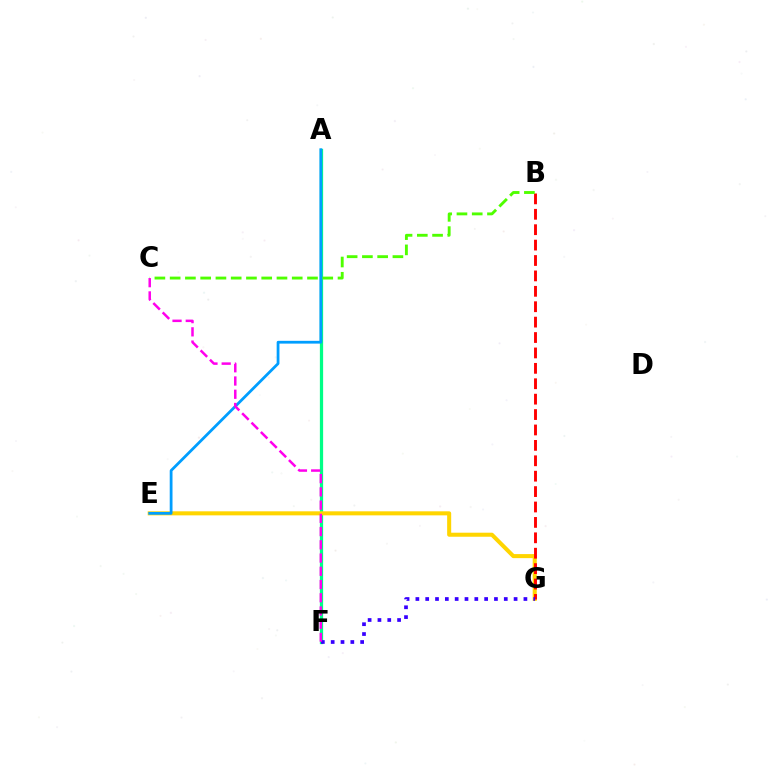{('A', 'F'): [{'color': '#00ff86', 'line_style': 'solid', 'thickness': 2.34}], ('E', 'G'): [{'color': '#ffd500', 'line_style': 'solid', 'thickness': 2.91}], ('B', 'G'): [{'color': '#ff0000', 'line_style': 'dashed', 'thickness': 2.09}], ('B', 'C'): [{'color': '#4fff00', 'line_style': 'dashed', 'thickness': 2.07}], ('F', 'G'): [{'color': '#3700ff', 'line_style': 'dotted', 'thickness': 2.67}], ('A', 'E'): [{'color': '#009eff', 'line_style': 'solid', 'thickness': 2.0}], ('C', 'F'): [{'color': '#ff00ed', 'line_style': 'dashed', 'thickness': 1.8}]}